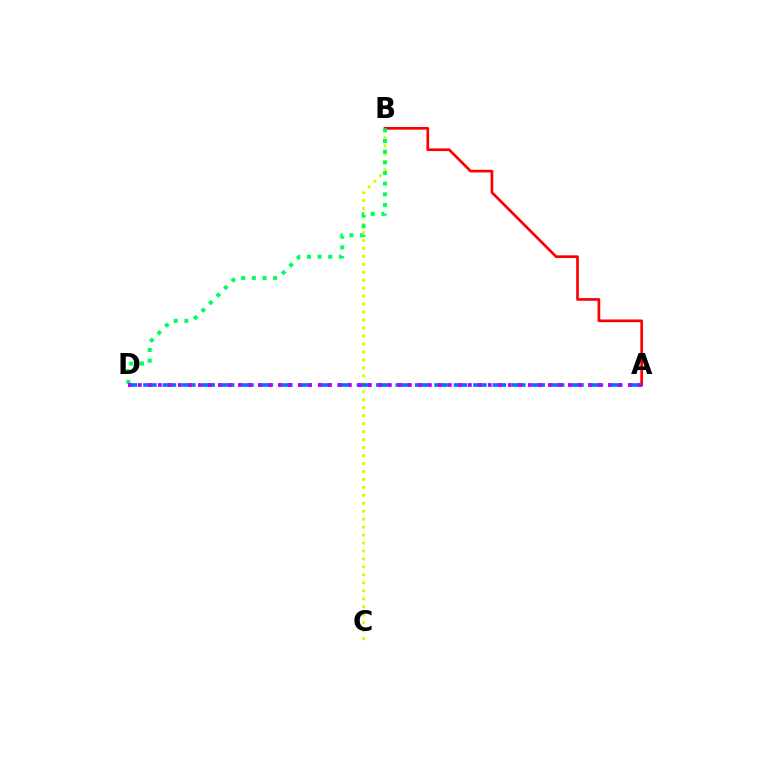{('B', 'C'): [{'color': '#d1ff00', 'line_style': 'dotted', 'thickness': 2.16}], ('A', 'B'): [{'color': '#ff0000', 'line_style': 'solid', 'thickness': 1.94}], ('B', 'D'): [{'color': '#00ff5c', 'line_style': 'dotted', 'thickness': 2.89}], ('A', 'D'): [{'color': '#0074ff', 'line_style': 'dashed', 'thickness': 2.64}, {'color': '#b900ff', 'line_style': 'dotted', 'thickness': 2.72}]}